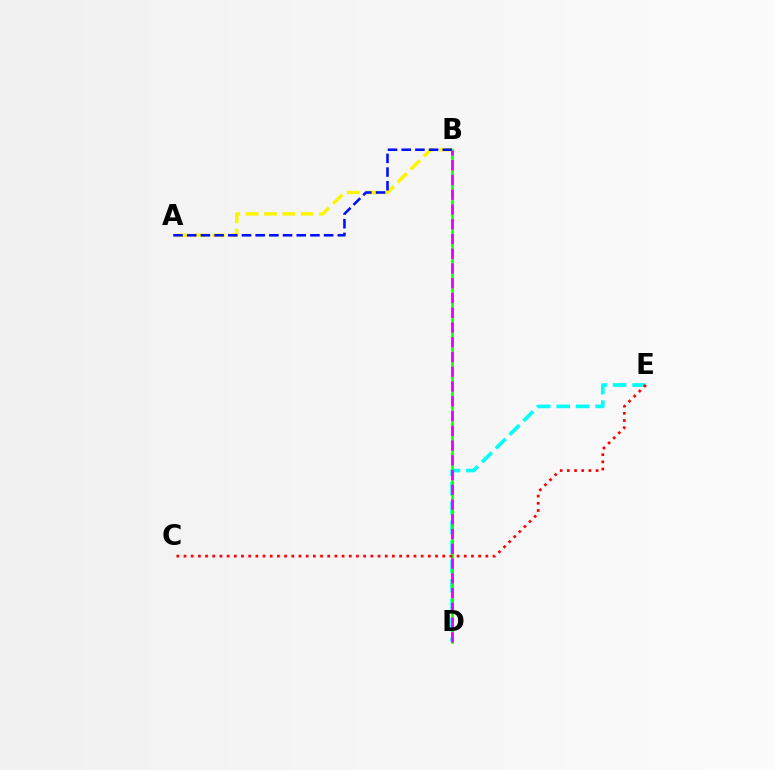{('D', 'E'): [{'color': '#00fff6', 'line_style': 'dashed', 'thickness': 2.64}], ('A', 'B'): [{'color': '#fcf500', 'line_style': 'dashed', 'thickness': 2.49}, {'color': '#0010ff', 'line_style': 'dashed', 'thickness': 1.86}], ('B', 'D'): [{'color': '#08ff00', 'line_style': 'solid', 'thickness': 1.83}, {'color': '#ee00ff', 'line_style': 'dashed', 'thickness': 2.0}], ('C', 'E'): [{'color': '#ff0000', 'line_style': 'dotted', 'thickness': 1.95}]}